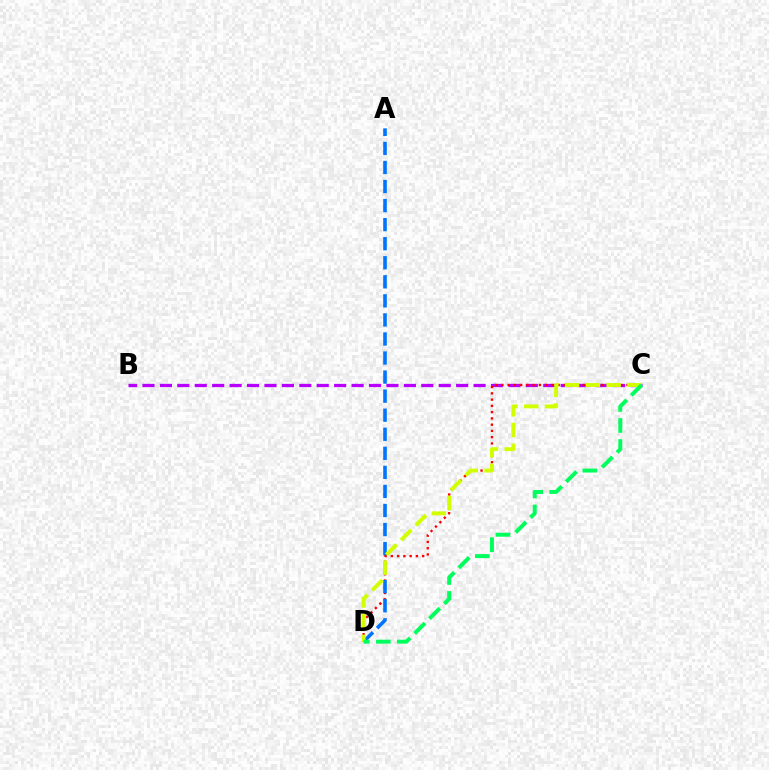{('B', 'C'): [{'color': '#b900ff', 'line_style': 'dashed', 'thickness': 2.37}], ('C', 'D'): [{'color': '#ff0000', 'line_style': 'dotted', 'thickness': 1.7}, {'color': '#d1ff00', 'line_style': 'dashed', 'thickness': 2.82}, {'color': '#00ff5c', 'line_style': 'dashed', 'thickness': 2.85}], ('A', 'D'): [{'color': '#0074ff', 'line_style': 'dashed', 'thickness': 2.59}]}